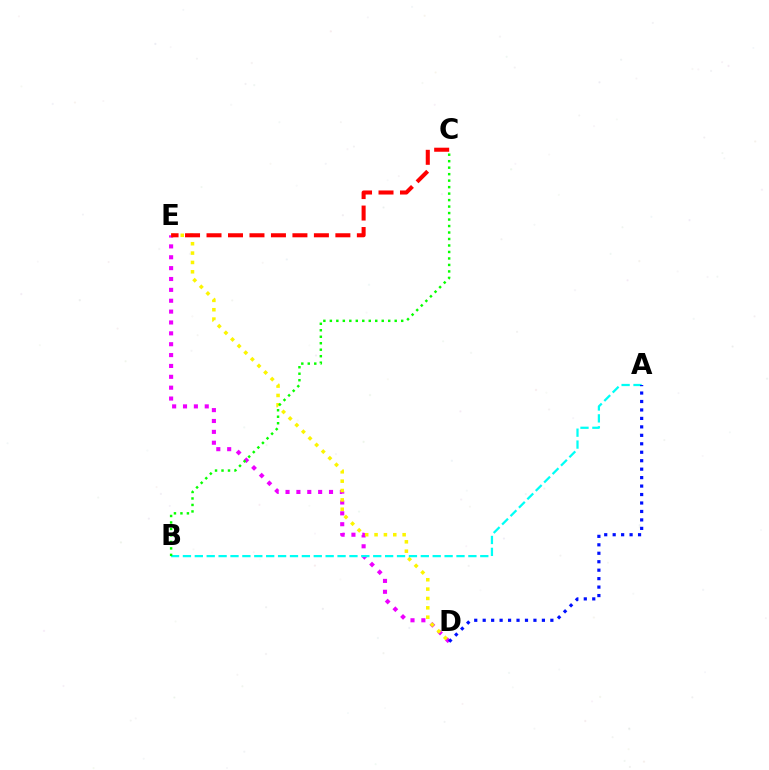{('D', 'E'): [{'color': '#ee00ff', 'line_style': 'dotted', 'thickness': 2.95}, {'color': '#fcf500', 'line_style': 'dotted', 'thickness': 2.54}], ('A', 'B'): [{'color': '#00fff6', 'line_style': 'dashed', 'thickness': 1.62}], ('C', 'E'): [{'color': '#ff0000', 'line_style': 'dashed', 'thickness': 2.92}], ('B', 'C'): [{'color': '#08ff00', 'line_style': 'dotted', 'thickness': 1.76}], ('A', 'D'): [{'color': '#0010ff', 'line_style': 'dotted', 'thickness': 2.3}]}